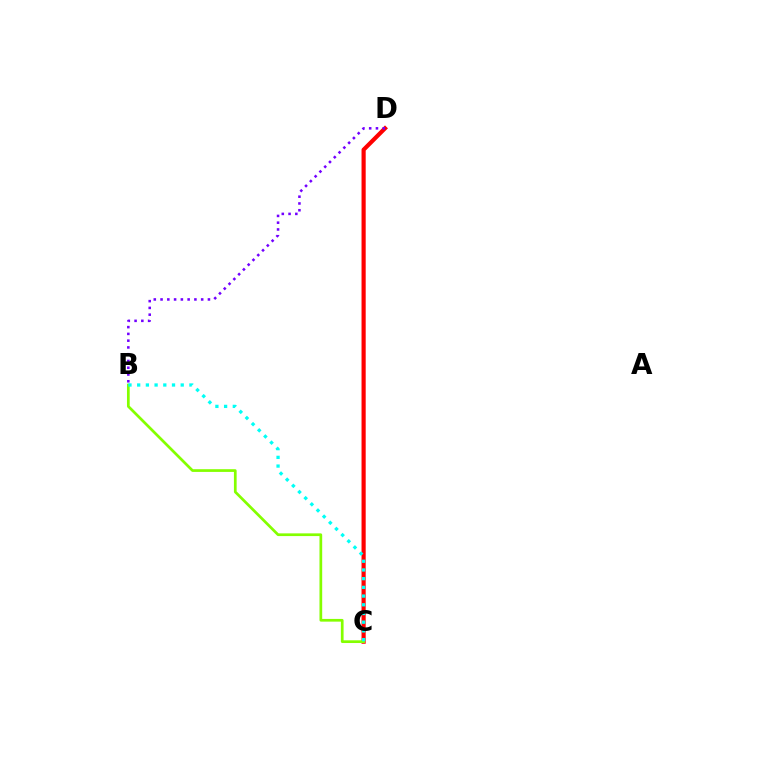{('C', 'D'): [{'color': '#ff0000', 'line_style': 'solid', 'thickness': 2.99}], ('B', 'D'): [{'color': '#7200ff', 'line_style': 'dotted', 'thickness': 1.84}], ('B', 'C'): [{'color': '#84ff00', 'line_style': 'solid', 'thickness': 1.95}, {'color': '#00fff6', 'line_style': 'dotted', 'thickness': 2.37}]}